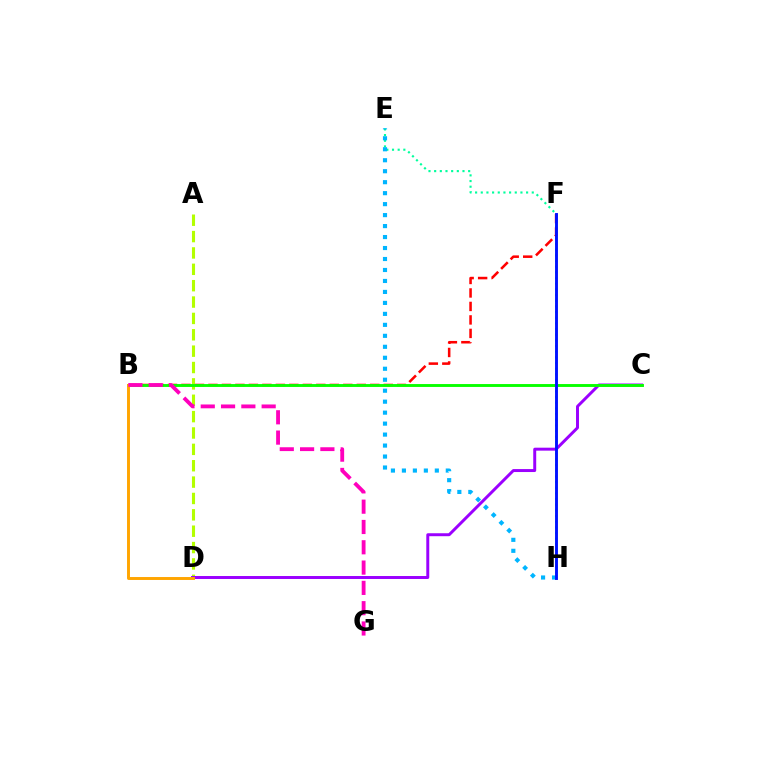{('E', 'H'): [{'color': '#00ff9d', 'line_style': 'dotted', 'thickness': 1.54}, {'color': '#00b5ff', 'line_style': 'dotted', 'thickness': 2.98}], ('B', 'F'): [{'color': '#ff0000', 'line_style': 'dashed', 'thickness': 1.83}], ('A', 'D'): [{'color': '#b3ff00', 'line_style': 'dashed', 'thickness': 2.22}], ('C', 'D'): [{'color': '#9b00ff', 'line_style': 'solid', 'thickness': 2.13}], ('B', 'C'): [{'color': '#08ff00', 'line_style': 'solid', 'thickness': 2.08}], ('B', 'D'): [{'color': '#ffa500', 'line_style': 'solid', 'thickness': 2.11}], ('F', 'H'): [{'color': '#0010ff', 'line_style': 'solid', 'thickness': 2.09}], ('B', 'G'): [{'color': '#ff00bd', 'line_style': 'dashed', 'thickness': 2.76}]}